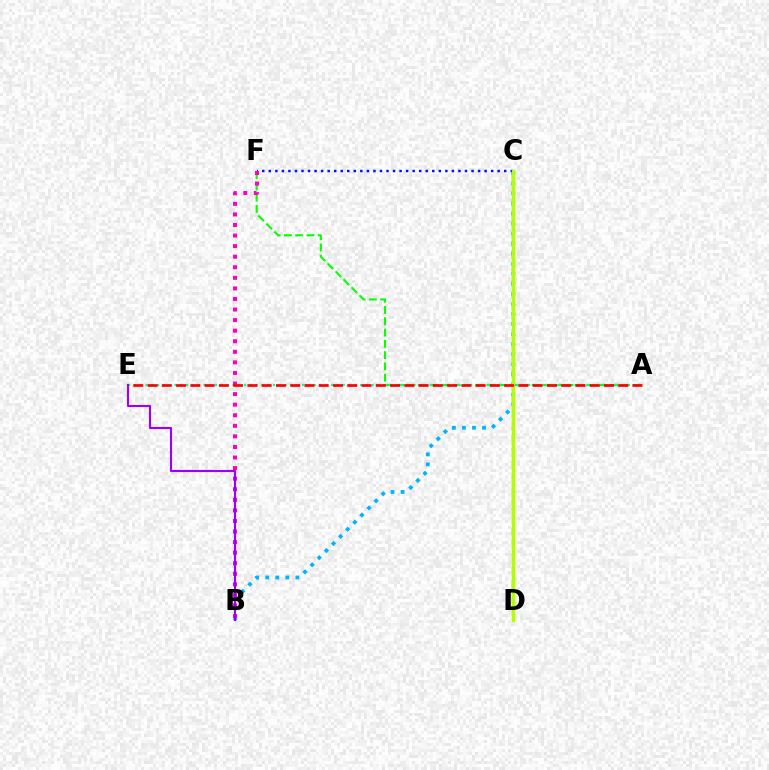{('A', 'F'): [{'color': '#08ff00', 'line_style': 'dashed', 'thickness': 1.53}], ('A', 'E'): [{'color': '#00ff9d', 'line_style': 'dotted', 'thickness': 1.58}, {'color': '#ff0000', 'line_style': 'dashed', 'thickness': 1.94}], ('C', 'D'): [{'color': '#ffa500', 'line_style': 'dashed', 'thickness': 1.79}, {'color': '#b3ff00', 'line_style': 'solid', 'thickness': 2.44}], ('B', 'C'): [{'color': '#00b5ff', 'line_style': 'dotted', 'thickness': 2.73}], ('C', 'F'): [{'color': '#0010ff', 'line_style': 'dotted', 'thickness': 1.78}], ('B', 'F'): [{'color': '#ff00bd', 'line_style': 'dotted', 'thickness': 2.87}], ('B', 'E'): [{'color': '#9b00ff', 'line_style': 'solid', 'thickness': 1.52}]}